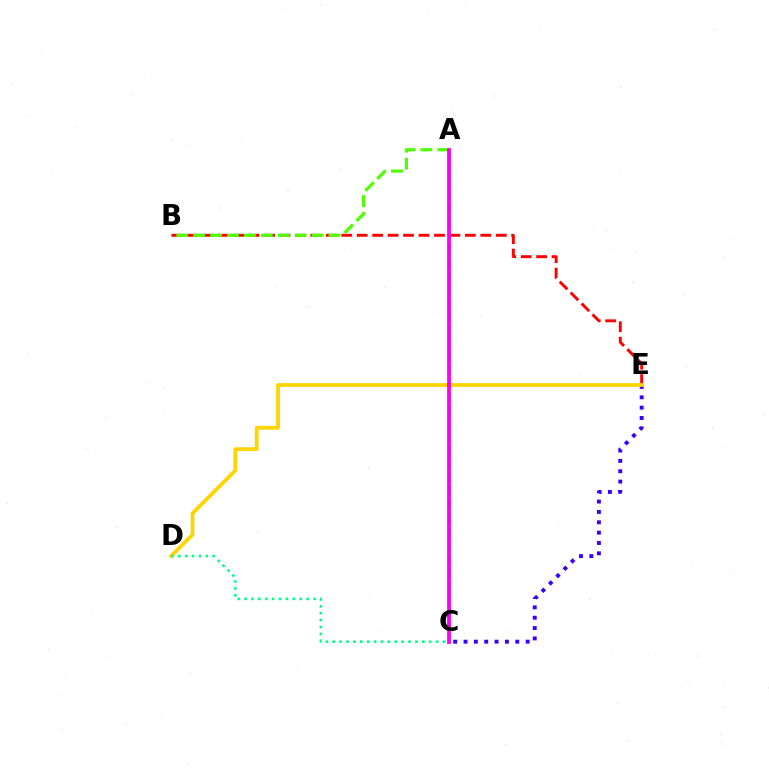{('B', 'E'): [{'color': '#ff0000', 'line_style': 'dashed', 'thickness': 2.1}], ('A', 'B'): [{'color': '#4fff00', 'line_style': 'dashed', 'thickness': 2.3}], ('C', 'E'): [{'color': '#3700ff', 'line_style': 'dotted', 'thickness': 2.81}], ('D', 'E'): [{'color': '#ffd500', 'line_style': 'solid', 'thickness': 2.71}], ('C', 'D'): [{'color': '#00ff86', 'line_style': 'dotted', 'thickness': 1.87}], ('A', 'C'): [{'color': '#009eff', 'line_style': 'dashed', 'thickness': 1.83}, {'color': '#ff00ed', 'line_style': 'solid', 'thickness': 2.71}]}